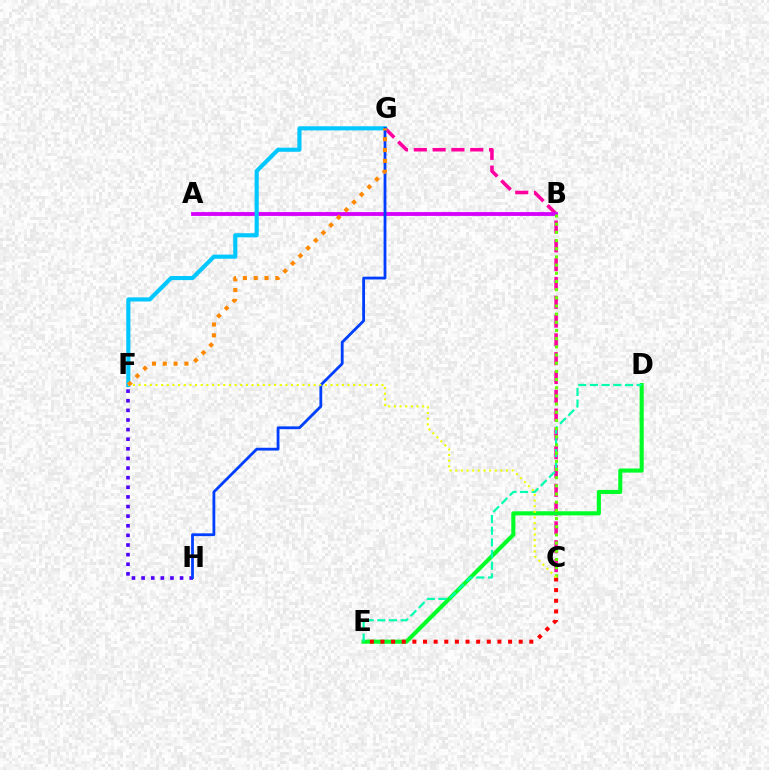{('C', 'G'): [{'color': '#ff00a0', 'line_style': 'dashed', 'thickness': 2.55}], ('D', 'E'): [{'color': '#00ff27', 'line_style': 'solid', 'thickness': 2.95}, {'color': '#00ffaf', 'line_style': 'dashed', 'thickness': 1.59}], ('C', 'E'): [{'color': '#ff0000', 'line_style': 'dotted', 'thickness': 2.89}], ('A', 'B'): [{'color': '#d600ff', 'line_style': 'solid', 'thickness': 2.75}], ('F', 'G'): [{'color': '#00c7ff', 'line_style': 'solid', 'thickness': 2.97}, {'color': '#ff8800', 'line_style': 'dotted', 'thickness': 2.94}], ('F', 'H'): [{'color': '#4f00ff', 'line_style': 'dotted', 'thickness': 2.61}], ('B', 'C'): [{'color': '#66ff00', 'line_style': 'dotted', 'thickness': 2.22}], ('G', 'H'): [{'color': '#003fff', 'line_style': 'solid', 'thickness': 2.01}], ('C', 'F'): [{'color': '#eeff00', 'line_style': 'dotted', 'thickness': 1.53}]}